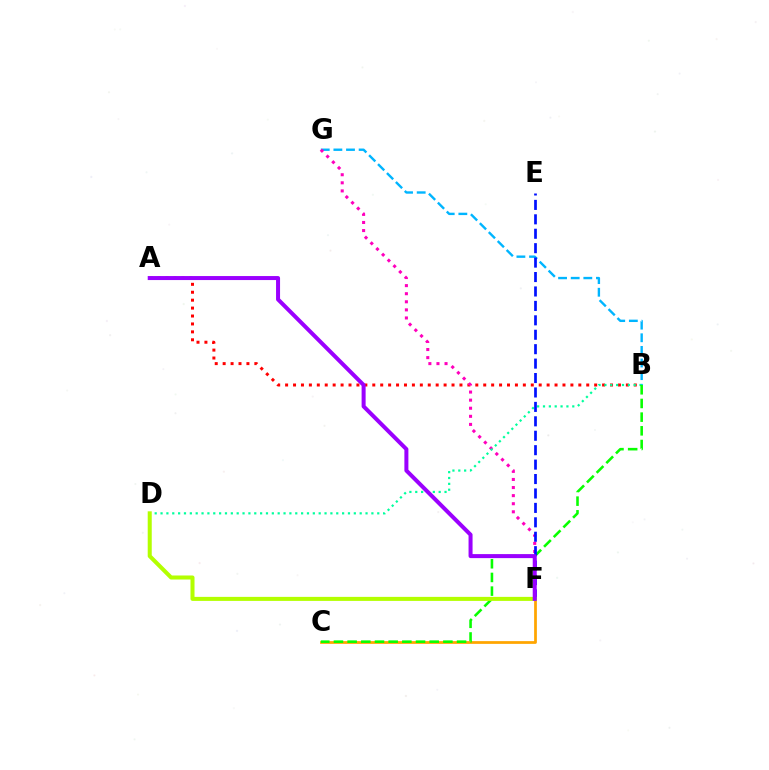{('A', 'B'): [{'color': '#ff0000', 'line_style': 'dotted', 'thickness': 2.15}], ('B', 'G'): [{'color': '#00b5ff', 'line_style': 'dashed', 'thickness': 1.72}], ('F', 'G'): [{'color': '#ff00bd', 'line_style': 'dotted', 'thickness': 2.2}], ('C', 'F'): [{'color': '#ffa500', 'line_style': 'solid', 'thickness': 1.98}], ('B', 'D'): [{'color': '#00ff9d', 'line_style': 'dotted', 'thickness': 1.59}], ('B', 'C'): [{'color': '#08ff00', 'line_style': 'dashed', 'thickness': 1.86}], ('E', 'F'): [{'color': '#0010ff', 'line_style': 'dashed', 'thickness': 1.96}], ('D', 'F'): [{'color': '#b3ff00', 'line_style': 'solid', 'thickness': 2.9}], ('A', 'F'): [{'color': '#9b00ff', 'line_style': 'solid', 'thickness': 2.89}]}